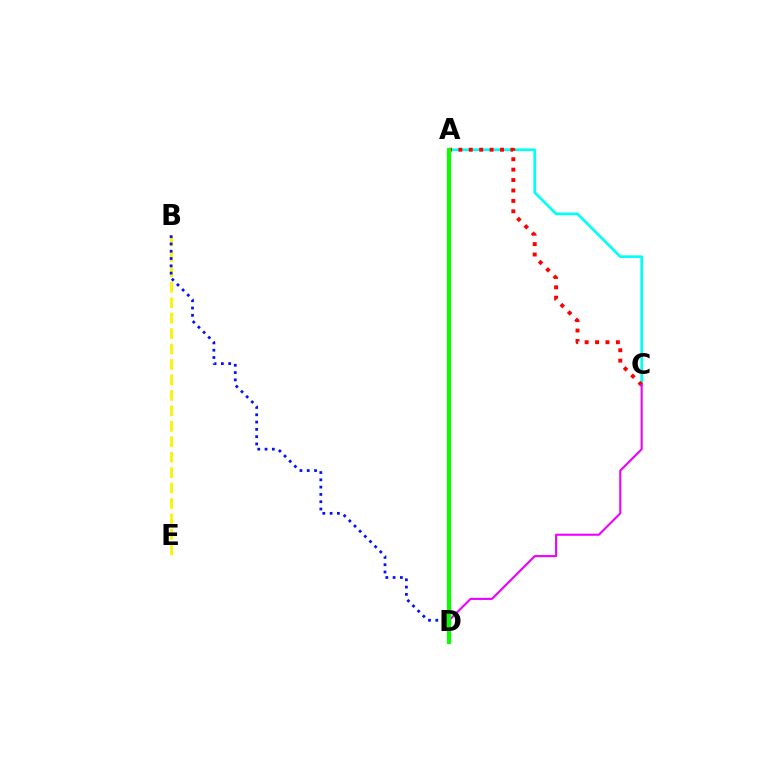{('B', 'E'): [{'color': '#fcf500', 'line_style': 'dashed', 'thickness': 2.1}], ('A', 'C'): [{'color': '#00fff6', 'line_style': 'solid', 'thickness': 1.92}, {'color': '#ff0000', 'line_style': 'dotted', 'thickness': 2.83}], ('B', 'D'): [{'color': '#0010ff', 'line_style': 'dotted', 'thickness': 1.98}], ('C', 'D'): [{'color': '#ee00ff', 'line_style': 'solid', 'thickness': 1.51}], ('A', 'D'): [{'color': '#08ff00', 'line_style': 'solid', 'thickness': 2.97}]}